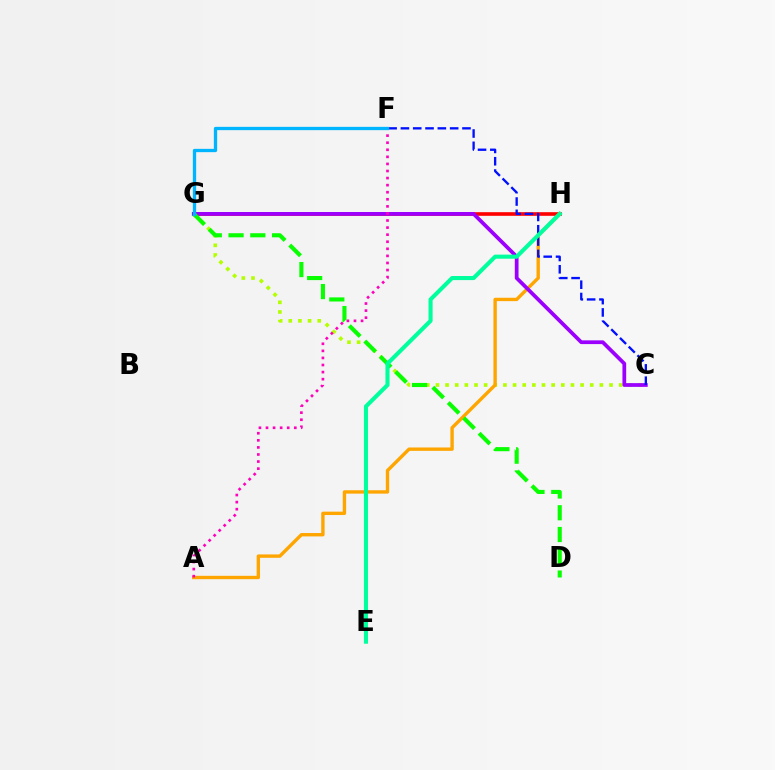{('C', 'G'): [{'color': '#b3ff00', 'line_style': 'dotted', 'thickness': 2.62}, {'color': '#9b00ff', 'line_style': 'solid', 'thickness': 2.69}], ('G', 'H'): [{'color': '#ff0000', 'line_style': 'solid', 'thickness': 2.61}], ('A', 'H'): [{'color': '#ffa500', 'line_style': 'solid', 'thickness': 2.43}], ('D', 'G'): [{'color': '#08ff00', 'line_style': 'dashed', 'thickness': 2.96}], ('C', 'F'): [{'color': '#0010ff', 'line_style': 'dashed', 'thickness': 1.67}], ('A', 'F'): [{'color': '#ff00bd', 'line_style': 'dotted', 'thickness': 1.92}], ('F', 'G'): [{'color': '#00b5ff', 'line_style': 'solid', 'thickness': 2.38}], ('E', 'H'): [{'color': '#00ff9d', 'line_style': 'solid', 'thickness': 2.94}]}